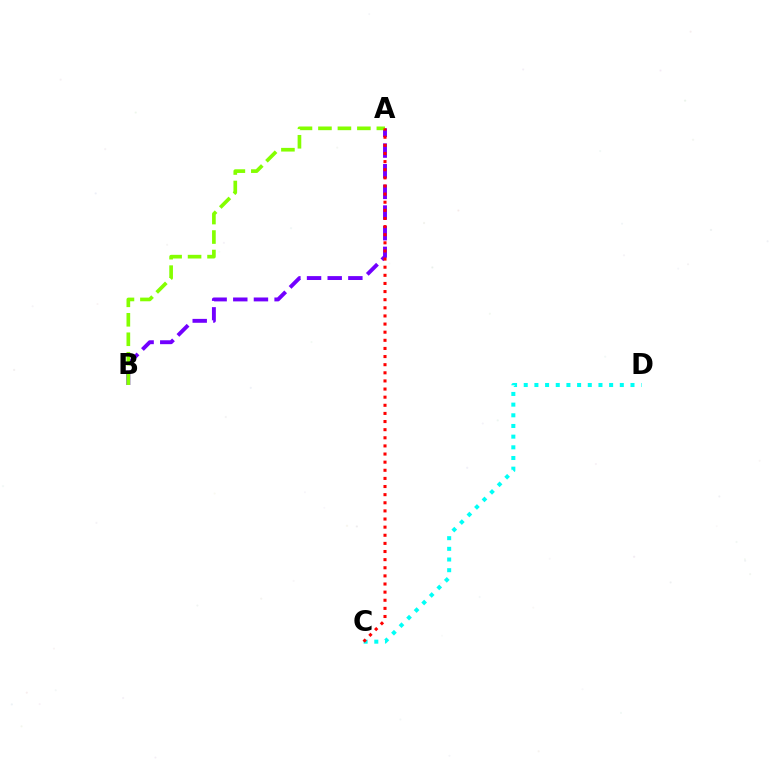{('A', 'B'): [{'color': '#7200ff', 'line_style': 'dashed', 'thickness': 2.81}, {'color': '#84ff00', 'line_style': 'dashed', 'thickness': 2.65}], ('C', 'D'): [{'color': '#00fff6', 'line_style': 'dotted', 'thickness': 2.9}], ('A', 'C'): [{'color': '#ff0000', 'line_style': 'dotted', 'thickness': 2.21}]}